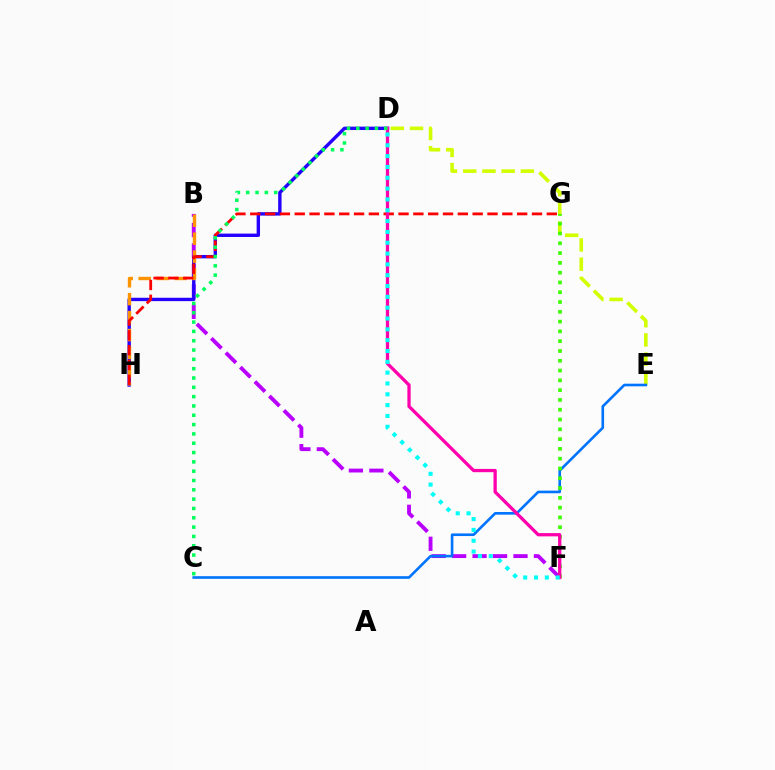{('B', 'F'): [{'color': '#b900ff', 'line_style': 'dashed', 'thickness': 2.78}], ('D', 'H'): [{'color': '#2500ff', 'line_style': 'solid', 'thickness': 2.43}], ('B', 'H'): [{'color': '#ff9400', 'line_style': 'dashed', 'thickness': 2.44}], ('D', 'E'): [{'color': '#d1ff00', 'line_style': 'dashed', 'thickness': 2.61}], ('G', 'H'): [{'color': '#ff0000', 'line_style': 'dashed', 'thickness': 2.01}], ('C', 'E'): [{'color': '#0074ff', 'line_style': 'solid', 'thickness': 1.89}], ('F', 'G'): [{'color': '#3dff00', 'line_style': 'dotted', 'thickness': 2.66}], ('D', 'F'): [{'color': '#ff00ac', 'line_style': 'solid', 'thickness': 2.35}, {'color': '#00fff6', 'line_style': 'dotted', 'thickness': 2.94}], ('C', 'D'): [{'color': '#00ff5c', 'line_style': 'dotted', 'thickness': 2.53}]}